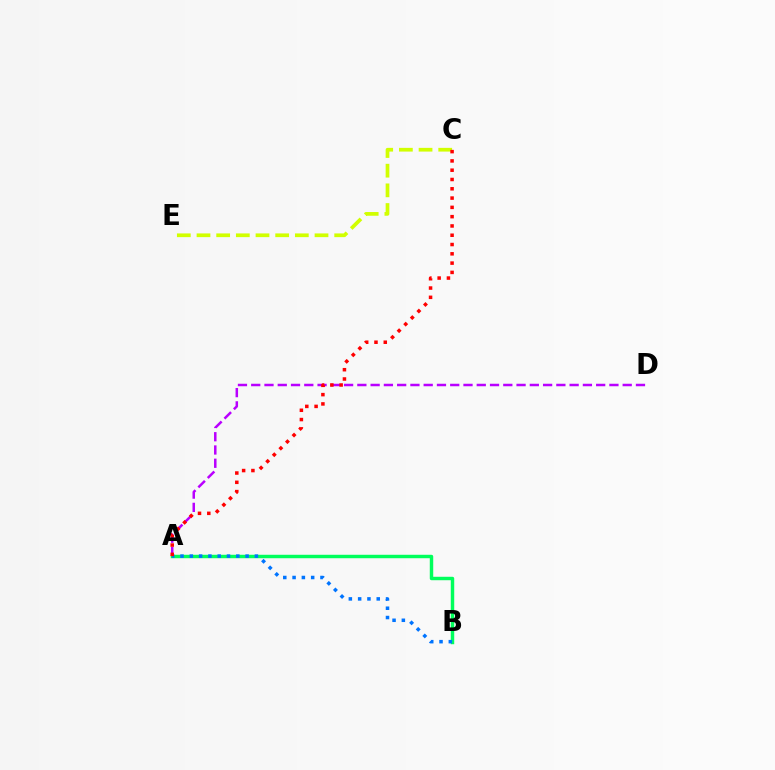{('A', 'D'): [{'color': '#b900ff', 'line_style': 'dashed', 'thickness': 1.8}], ('A', 'B'): [{'color': '#00ff5c', 'line_style': 'solid', 'thickness': 2.48}, {'color': '#0074ff', 'line_style': 'dotted', 'thickness': 2.53}], ('C', 'E'): [{'color': '#d1ff00', 'line_style': 'dashed', 'thickness': 2.67}], ('A', 'C'): [{'color': '#ff0000', 'line_style': 'dotted', 'thickness': 2.52}]}